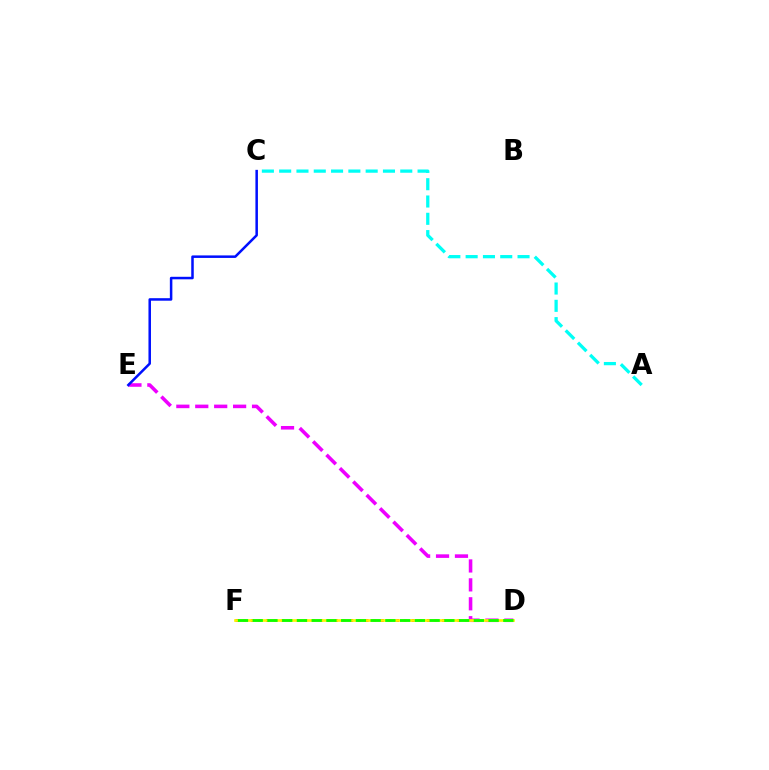{('D', 'E'): [{'color': '#ee00ff', 'line_style': 'dashed', 'thickness': 2.57}], ('C', 'E'): [{'color': '#0010ff', 'line_style': 'solid', 'thickness': 1.81}], ('D', 'F'): [{'color': '#ff0000', 'line_style': 'dotted', 'thickness': 2.08}, {'color': '#fcf500', 'line_style': 'solid', 'thickness': 1.92}, {'color': '#08ff00', 'line_style': 'dashed', 'thickness': 2.0}], ('A', 'C'): [{'color': '#00fff6', 'line_style': 'dashed', 'thickness': 2.35}]}